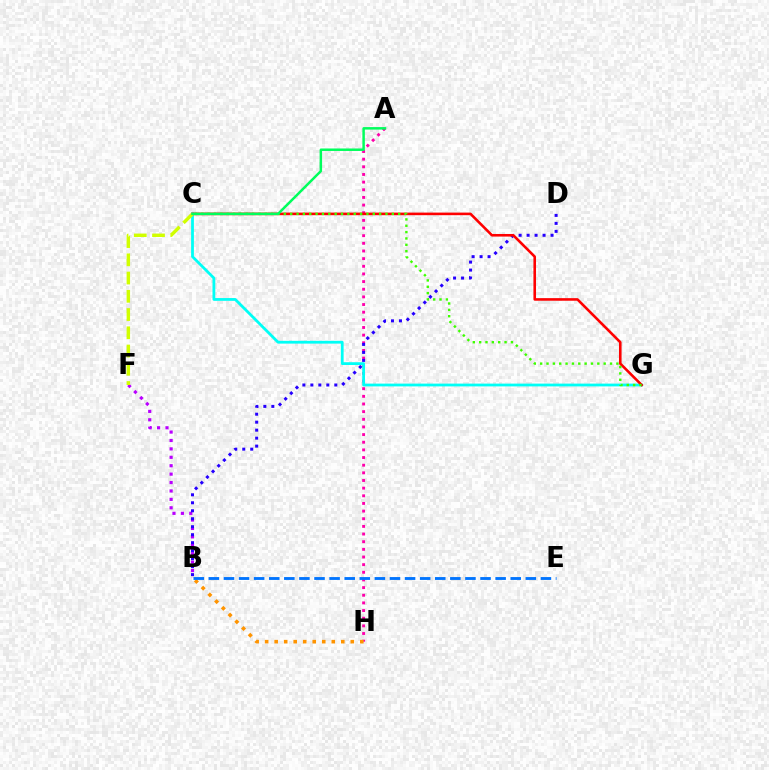{('A', 'H'): [{'color': '#ff00ac', 'line_style': 'dotted', 'thickness': 2.08}], ('B', 'F'): [{'color': '#b900ff', 'line_style': 'dotted', 'thickness': 2.29}], ('B', 'D'): [{'color': '#2500ff', 'line_style': 'dotted', 'thickness': 2.17}], ('C', 'G'): [{'color': '#00fff6', 'line_style': 'solid', 'thickness': 2.0}, {'color': '#ff0000', 'line_style': 'solid', 'thickness': 1.87}, {'color': '#3dff00', 'line_style': 'dotted', 'thickness': 1.73}], ('C', 'F'): [{'color': '#d1ff00', 'line_style': 'dashed', 'thickness': 2.48}], ('B', 'H'): [{'color': '#ff9400', 'line_style': 'dotted', 'thickness': 2.59}], ('B', 'E'): [{'color': '#0074ff', 'line_style': 'dashed', 'thickness': 2.05}], ('A', 'C'): [{'color': '#00ff5c', 'line_style': 'solid', 'thickness': 1.79}]}